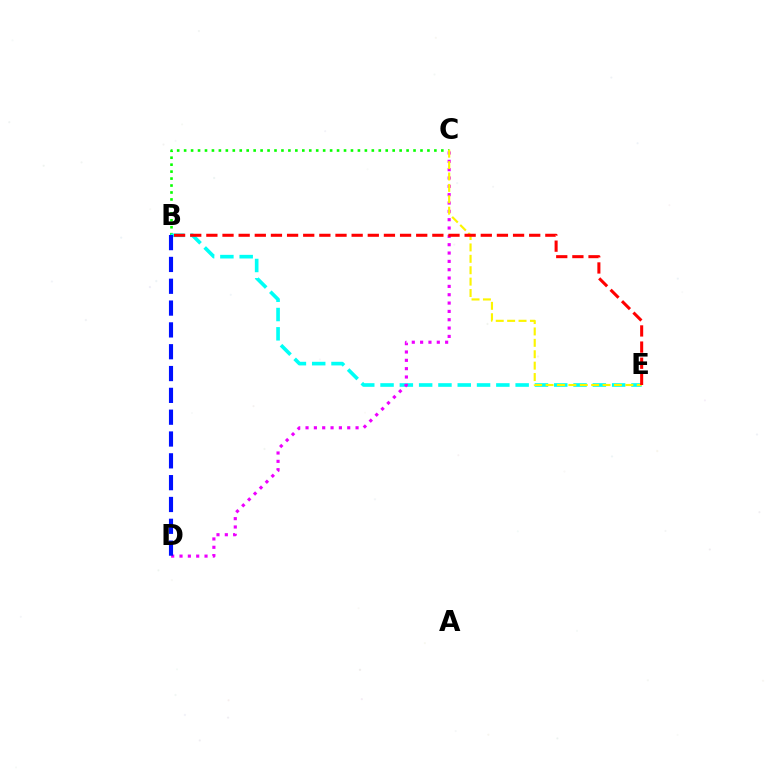{('B', 'C'): [{'color': '#08ff00', 'line_style': 'dotted', 'thickness': 1.89}], ('B', 'E'): [{'color': '#00fff6', 'line_style': 'dashed', 'thickness': 2.62}, {'color': '#ff0000', 'line_style': 'dashed', 'thickness': 2.19}], ('C', 'D'): [{'color': '#ee00ff', 'line_style': 'dotted', 'thickness': 2.27}], ('B', 'D'): [{'color': '#0010ff', 'line_style': 'dashed', 'thickness': 2.96}], ('C', 'E'): [{'color': '#fcf500', 'line_style': 'dashed', 'thickness': 1.55}]}